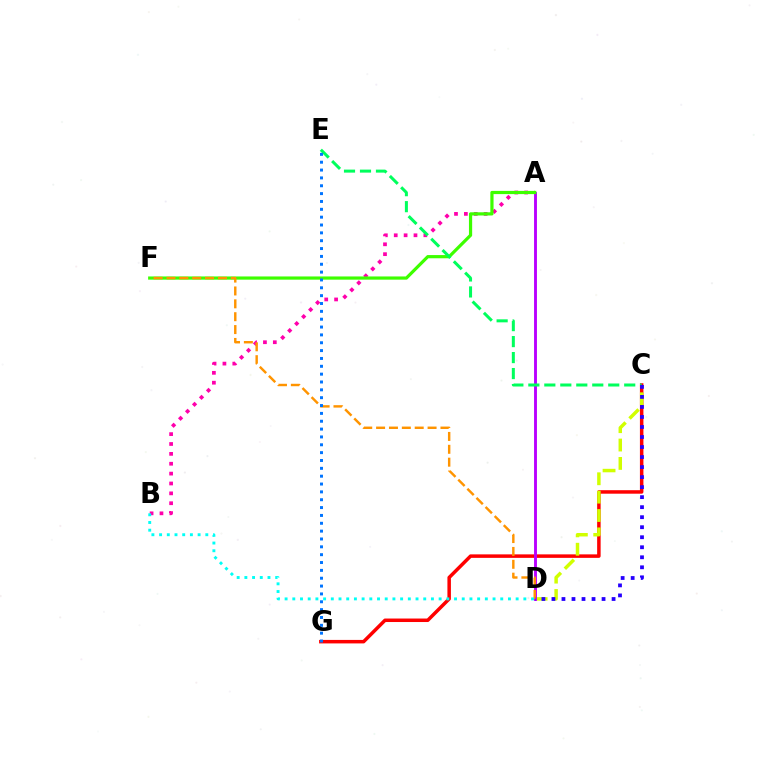{('C', 'G'): [{'color': '#ff0000', 'line_style': 'solid', 'thickness': 2.52}], ('A', 'B'): [{'color': '#ff00ac', 'line_style': 'dotted', 'thickness': 2.68}], ('C', 'D'): [{'color': '#d1ff00', 'line_style': 'dashed', 'thickness': 2.5}, {'color': '#2500ff', 'line_style': 'dotted', 'thickness': 2.72}], ('A', 'D'): [{'color': '#b900ff', 'line_style': 'solid', 'thickness': 2.08}], ('A', 'F'): [{'color': '#3dff00', 'line_style': 'solid', 'thickness': 2.31}], ('D', 'F'): [{'color': '#ff9400', 'line_style': 'dashed', 'thickness': 1.75}], ('B', 'D'): [{'color': '#00fff6', 'line_style': 'dotted', 'thickness': 2.09}], ('C', 'E'): [{'color': '#00ff5c', 'line_style': 'dashed', 'thickness': 2.17}], ('E', 'G'): [{'color': '#0074ff', 'line_style': 'dotted', 'thickness': 2.13}]}